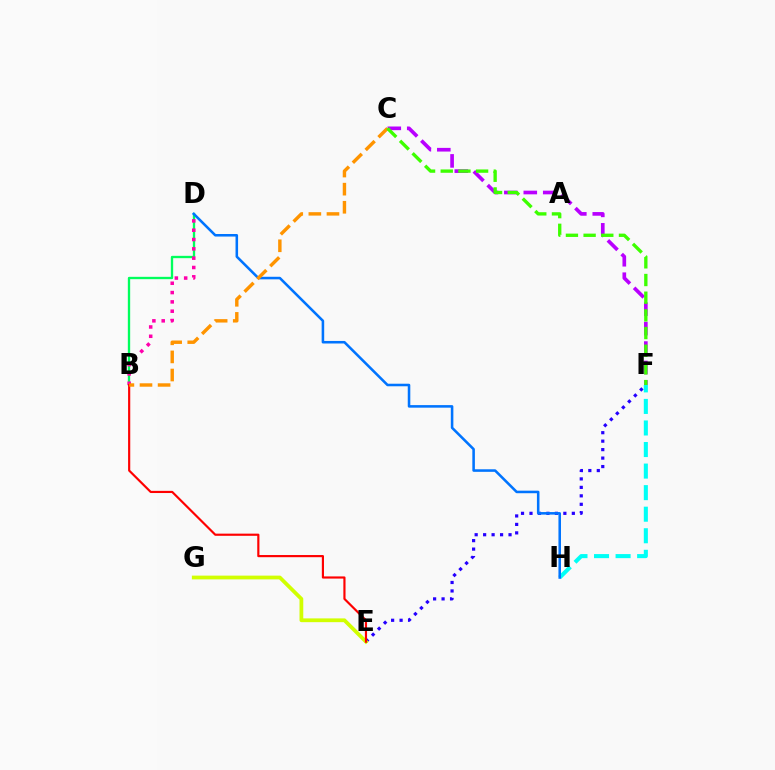{('B', 'D'): [{'color': '#00ff5c', 'line_style': 'solid', 'thickness': 1.68}, {'color': '#ff00ac', 'line_style': 'dotted', 'thickness': 2.53}], ('E', 'F'): [{'color': '#2500ff', 'line_style': 'dotted', 'thickness': 2.3}], ('E', 'G'): [{'color': '#d1ff00', 'line_style': 'solid', 'thickness': 2.71}], ('F', 'H'): [{'color': '#00fff6', 'line_style': 'dashed', 'thickness': 2.93}], ('B', 'E'): [{'color': '#ff0000', 'line_style': 'solid', 'thickness': 1.56}], ('D', 'H'): [{'color': '#0074ff', 'line_style': 'solid', 'thickness': 1.84}], ('C', 'F'): [{'color': '#b900ff', 'line_style': 'dashed', 'thickness': 2.64}, {'color': '#3dff00', 'line_style': 'dashed', 'thickness': 2.4}], ('B', 'C'): [{'color': '#ff9400', 'line_style': 'dashed', 'thickness': 2.46}]}